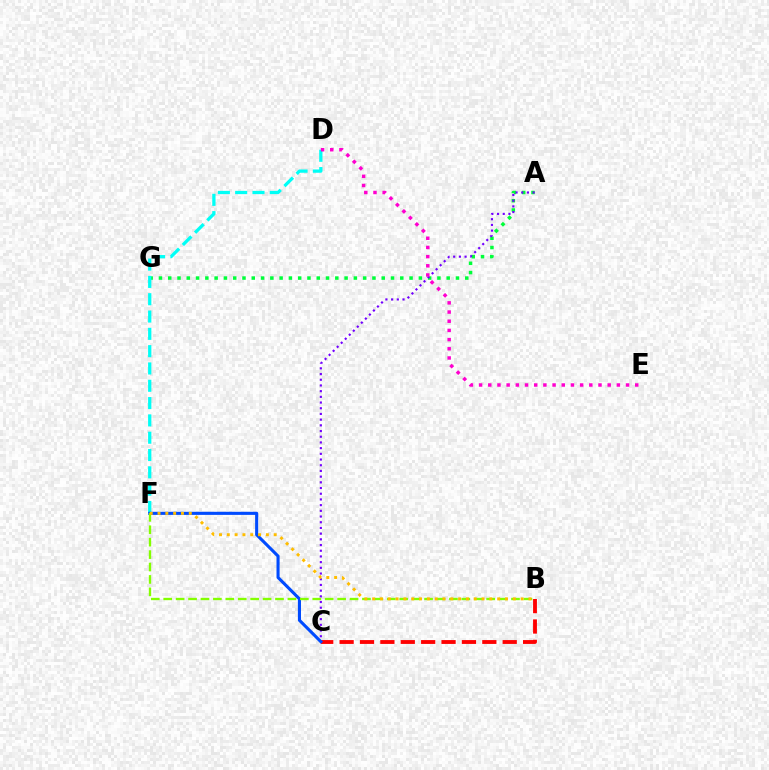{('B', 'C'): [{'color': '#ff0000', 'line_style': 'dashed', 'thickness': 2.77}], ('A', 'G'): [{'color': '#00ff39', 'line_style': 'dotted', 'thickness': 2.52}], ('A', 'C'): [{'color': '#7200ff', 'line_style': 'dotted', 'thickness': 1.55}], ('D', 'F'): [{'color': '#00fff6', 'line_style': 'dashed', 'thickness': 2.35}], ('D', 'E'): [{'color': '#ff00cf', 'line_style': 'dotted', 'thickness': 2.5}], ('C', 'F'): [{'color': '#004bff', 'line_style': 'solid', 'thickness': 2.23}], ('B', 'F'): [{'color': '#84ff00', 'line_style': 'dashed', 'thickness': 1.69}, {'color': '#ffbd00', 'line_style': 'dotted', 'thickness': 2.12}]}